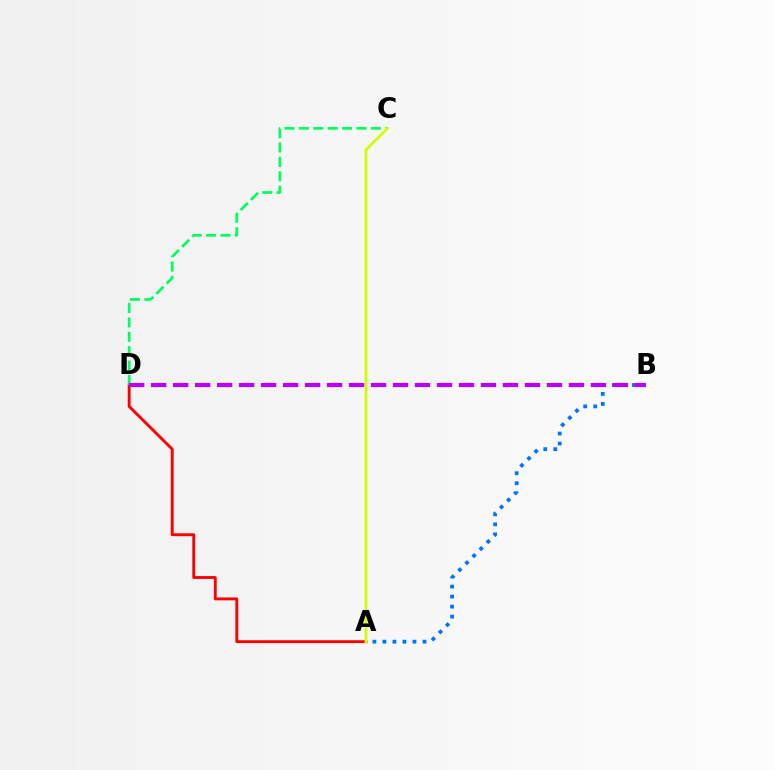{('A', 'B'): [{'color': '#0074ff', 'line_style': 'dotted', 'thickness': 2.72}], ('A', 'D'): [{'color': '#ff0000', 'line_style': 'solid', 'thickness': 2.07}], ('C', 'D'): [{'color': '#00ff5c', 'line_style': 'dashed', 'thickness': 1.96}], ('A', 'C'): [{'color': '#d1ff00', 'line_style': 'solid', 'thickness': 2.0}], ('B', 'D'): [{'color': '#b900ff', 'line_style': 'dashed', 'thickness': 2.99}]}